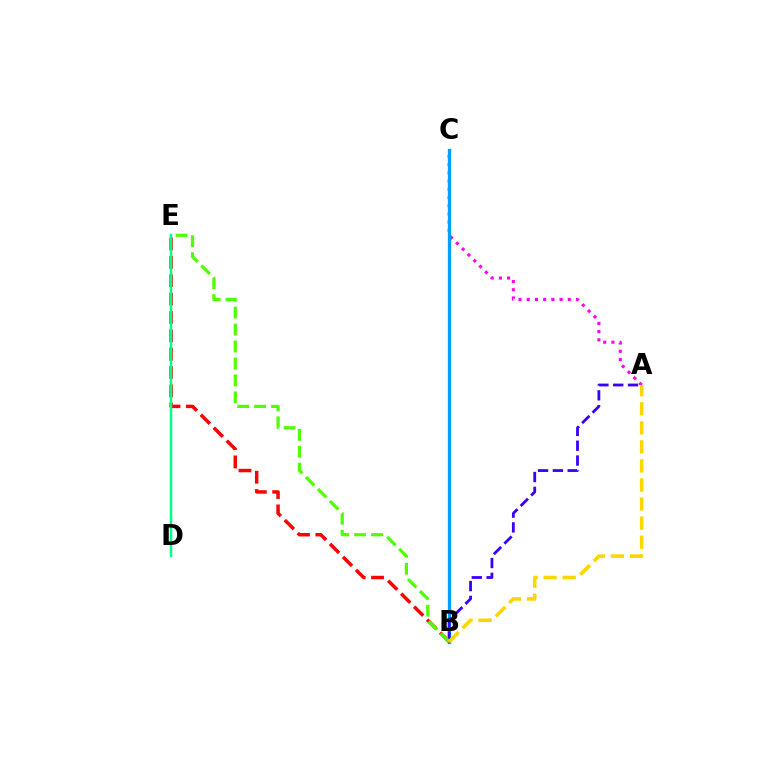{('A', 'C'): [{'color': '#ff00ed', 'line_style': 'dotted', 'thickness': 2.23}], ('B', 'C'): [{'color': '#009eff', 'line_style': 'solid', 'thickness': 2.39}], ('A', 'B'): [{'color': '#3700ff', 'line_style': 'dashed', 'thickness': 2.01}, {'color': '#ffd500', 'line_style': 'dashed', 'thickness': 2.59}], ('B', 'E'): [{'color': '#ff0000', 'line_style': 'dashed', 'thickness': 2.49}, {'color': '#4fff00', 'line_style': 'dashed', 'thickness': 2.3}], ('D', 'E'): [{'color': '#00ff86', 'line_style': 'solid', 'thickness': 1.79}]}